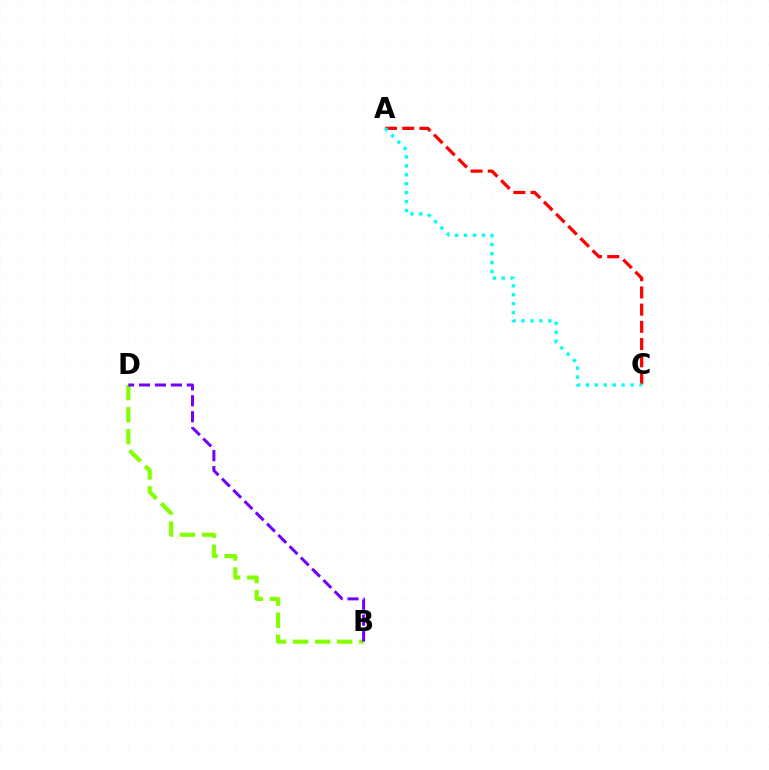{('B', 'D'): [{'color': '#84ff00', 'line_style': 'dashed', 'thickness': 2.99}, {'color': '#7200ff', 'line_style': 'dashed', 'thickness': 2.17}], ('A', 'C'): [{'color': '#ff0000', 'line_style': 'dashed', 'thickness': 2.34}, {'color': '#00fff6', 'line_style': 'dotted', 'thickness': 2.43}]}